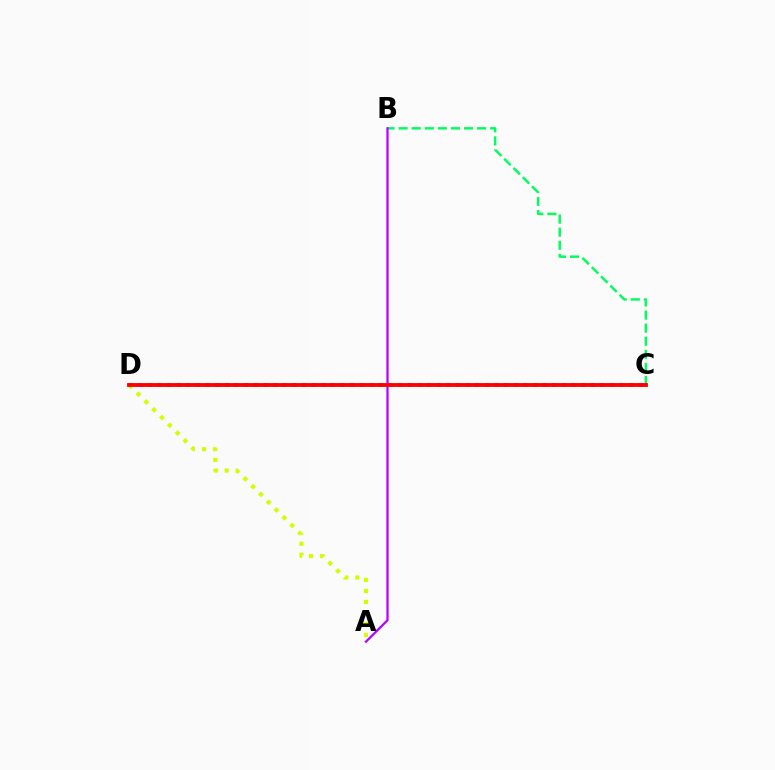{('C', 'D'): [{'color': '#0074ff', 'line_style': 'dotted', 'thickness': 2.61}, {'color': '#ff0000', 'line_style': 'solid', 'thickness': 2.77}], ('B', 'C'): [{'color': '#00ff5c', 'line_style': 'dashed', 'thickness': 1.78}], ('A', 'B'): [{'color': '#b900ff', 'line_style': 'solid', 'thickness': 1.61}], ('A', 'D'): [{'color': '#d1ff00', 'line_style': 'dotted', 'thickness': 2.99}]}